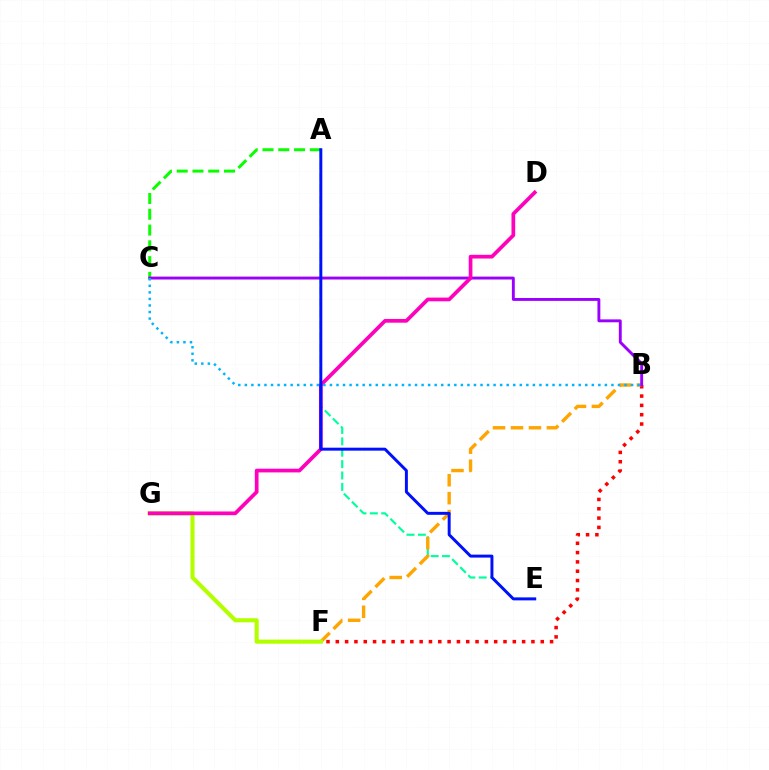{('B', 'F'): [{'color': '#ff0000', 'line_style': 'dotted', 'thickness': 2.53}, {'color': '#ffa500', 'line_style': 'dashed', 'thickness': 2.44}], ('A', 'C'): [{'color': '#08ff00', 'line_style': 'dashed', 'thickness': 2.14}], ('A', 'E'): [{'color': '#00ff9d', 'line_style': 'dashed', 'thickness': 1.55}, {'color': '#0010ff', 'line_style': 'solid', 'thickness': 2.13}], ('B', 'C'): [{'color': '#9b00ff', 'line_style': 'solid', 'thickness': 2.09}, {'color': '#00b5ff', 'line_style': 'dotted', 'thickness': 1.78}], ('F', 'G'): [{'color': '#b3ff00', 'line_style': 'solid', 'thickness': 2.96}], ('D', 'G'): [{'color': '#ff00bd', 'line_style': 'solid', 'thickness': 2.68}]}